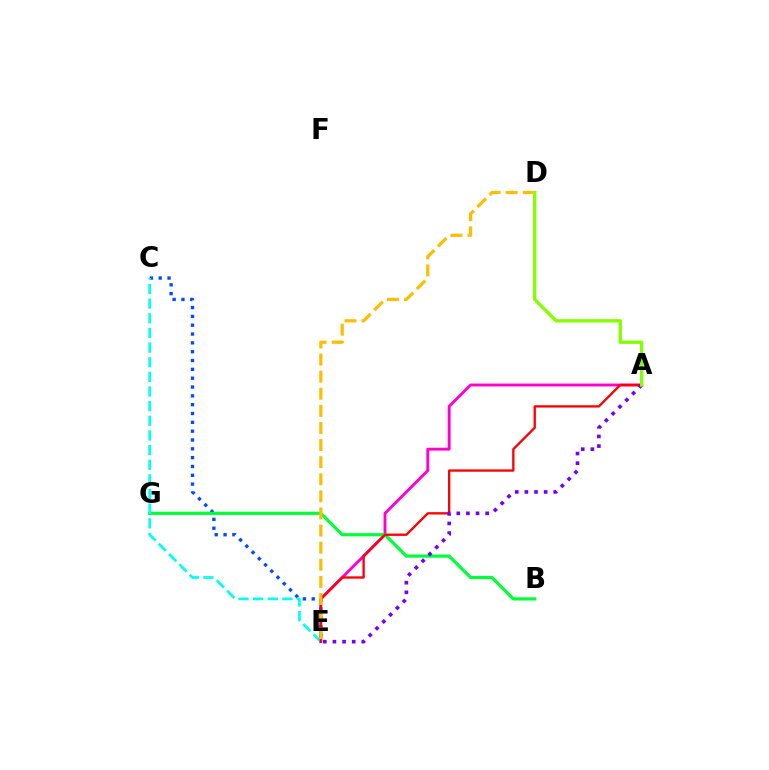{('A', 'E'): [{'color': '#ff00cf', 'line_style': 'solid', 'thickness': 2.08}, {'color': '#ff0000', 'line_style': 'solid', 'thickness': 1.68}, {'color': '#7200ff', 'line_style': 'dotted', 'thickness': 2.61}], ('C', 'E'): [{'color': '#004bff', 'line_style': 'dotted', 'thickness': 2.4}, {'color': '#00fff6', 'line_style': 'dashed', 'thickness': 1.99}], ('B', 'G'): [{'color': '#00ff39', 'line_style': 'solid', 'thickness': 2.3}], ('D', 'E'): [{'color': '#ffbd00', 'line_style': 'dashed', 'thickness': 2.32}], ('A', 'D'): [{'color': '#84ff00', 'line_style': 'solid', 'thickness': 2.4}]}